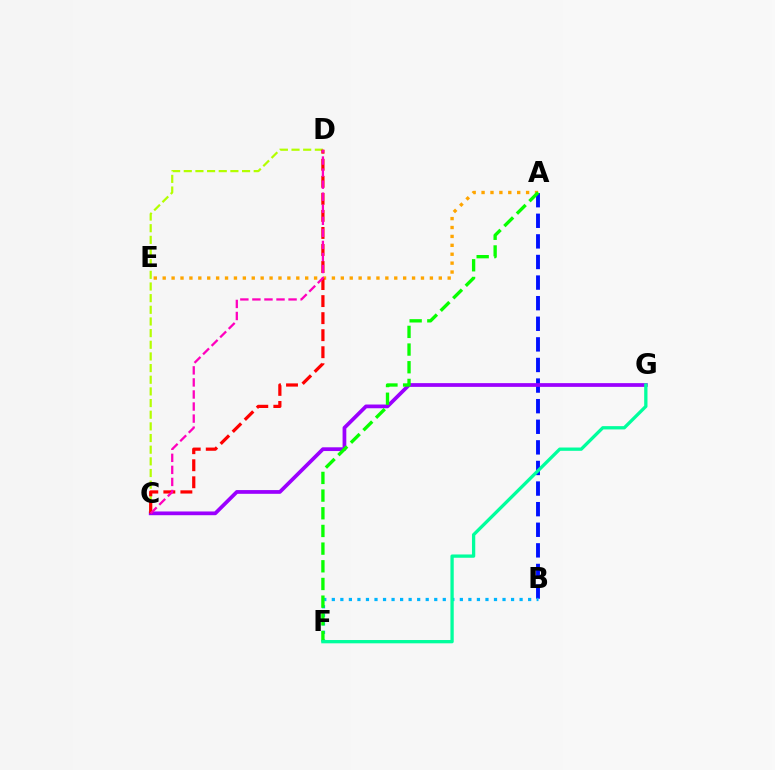{('A', 'B'): [{'color': '#0010ff', 'line_style': 'dashed', 'thickness': 2.8}], ('C', 'G'): [{'color': '#9b00ff', 'line_style': 'solid', 'thickness': 2.69}], ('C', 'D'): [{'color': '#b3ff00', 'line_style': 'dashed', 'thickness': 1.58}, {'color': '#ff0000', 'line_style': 'dashed', 'thickness': 2.31}, {'color': '#ff00bd', 'line_style': 'dashed', 'thickness': 1.64}], ('B', 'F'): [{'color': '#00b5ff', 'line_style': 'dotted', 'thickness': 2.32}], ('A', 'E'): [{'color': '#ffa500', 'line_style': 'dotted', 'thickness': 2.42}], ('A', 'F'): [{'color': '#08ff00', 'line_style': 'dashed', 'thickness': 2.4}], ('F', 'G'): [{'color': '#00ff9d', 'line_style': 'solid', 'thickness': 2.37}]}